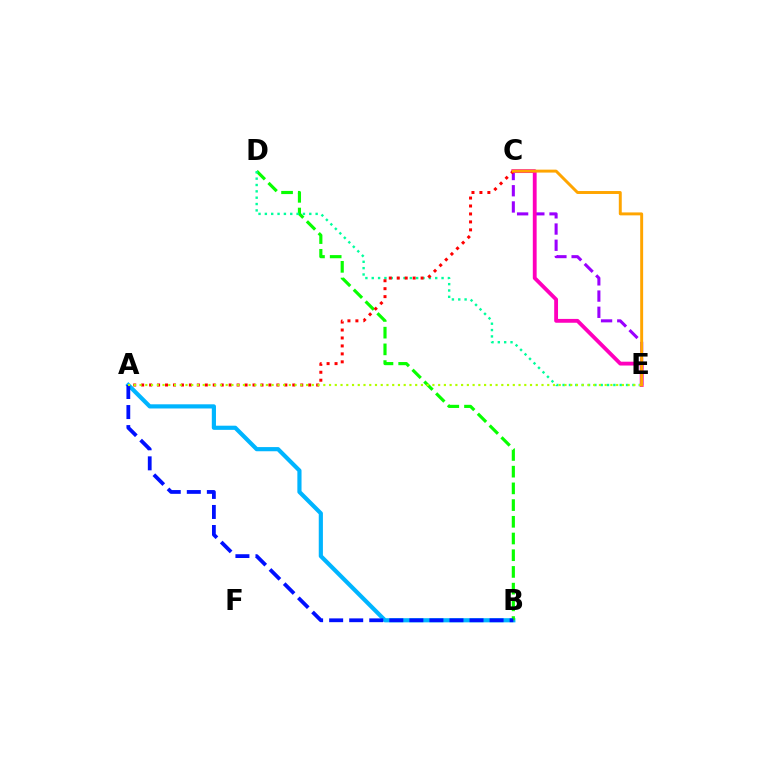{('A', 'B'): [{'color': '#00b5ff', 'line_style': 'solid', 'thickness': 3.0}, {'color': '#0010ff', 'line_style': 'dashed', 'thickness': 2.72}], ('B', 'D'): [{'color': '#08ff00', 'line_style': 'dashed', 'thickness': 2.27}], ('C', 'E'): [{'color': '#9b00ff', 'line_style': 'dashed', 'thickness': 2.2}, {'color': '#ff00bd', 'line_style': 'solid', 'thickness': 2.76}, {'color': '#ffa500', 'line_style': 'solid', 'thickness': 2.12}], ('D', 'E'): [{'color': '#00ff9d', 'line_style': 'dotted', 'thickness': 1.72}], ('A', 'C'): [{'color': '#ff0000', 'line_style': 'dotted', 'thickness': 2.16}], ('A', 'E'): [{'color': '#b3ff00', 'line_style': 'dotted', 'thickness': 1.56}]}